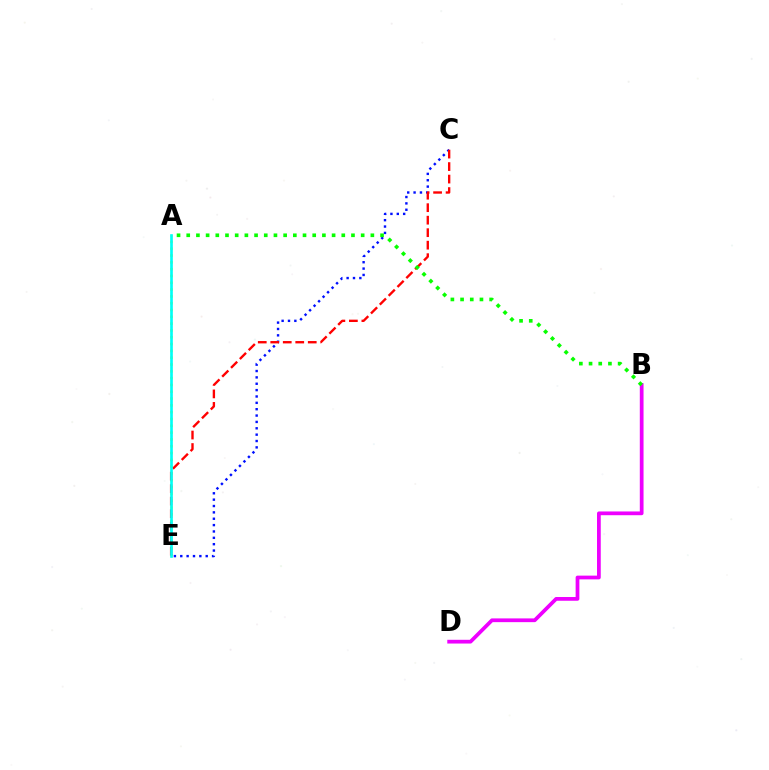{('A', 'E'): [{'color': '#fcf500', 'line_style': 'dotted', 'thickness': 1.85}, {'color': '#00fff6', 'line_style': 'solid', 'thickness': 1.92}], ('B', 'D'): [{'color': '#ee00ff', 'line_style': 'solid', 'thickness': 2.7}], ('C', 'E'): [{'color': '#0010ff', 'line_style': 'dotted', 'thickness': 1.73}, {'color': '#ff0000', 'line_style': 'dashed', 'thickness': 1.7}], ('A', 'B'): [{'color': '#08ff00', 'line_style': 'dotted', 'thickness': 2.63}]}